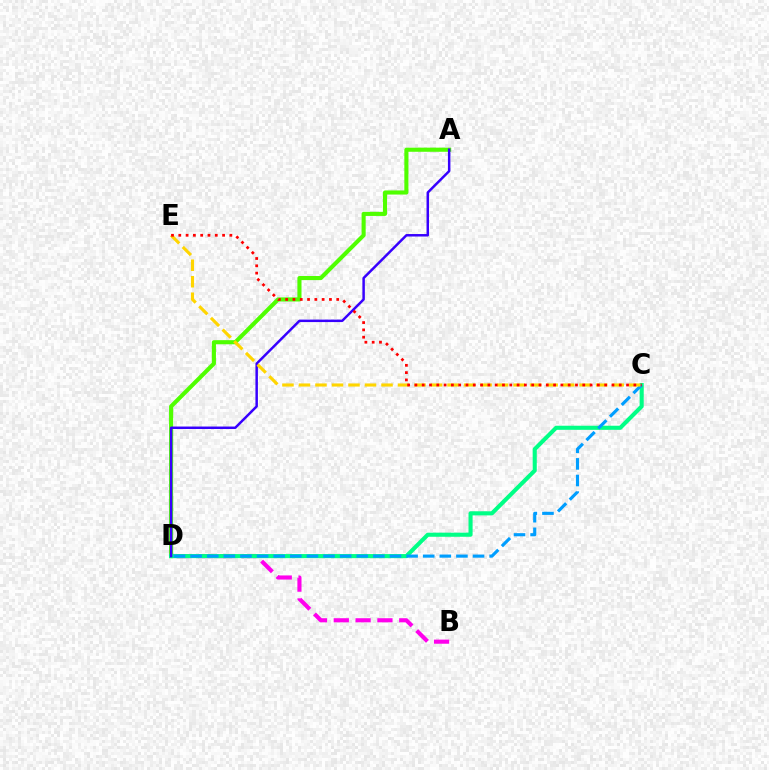{('A', 'D'): [{'color': '#4fff00', 'line_style': 'solid', 'thickness': 2.96}, {'color': '#3700ff', 'line_style': 'solid', 'thickness': 1.79}], ('B', 'D'): [{'color': '#ff00ed', 'line_style': 'dashed', 'thickness': 2.96}], ('C', 'D'): [{'color': '#00ff86', 'line_style': 'solid', 'thickness': 2.95}, {'color': '#009eff', 'line_style': 'dashed', 'thickness': 2.26}], ('C', 'E'): [{'color': '#ffd500', 'line_style': 'dashed', 'thickness': 2.24}, {'color': '#ff0000', 'line_style': 'dotted', 'thickness': 1.98}]}